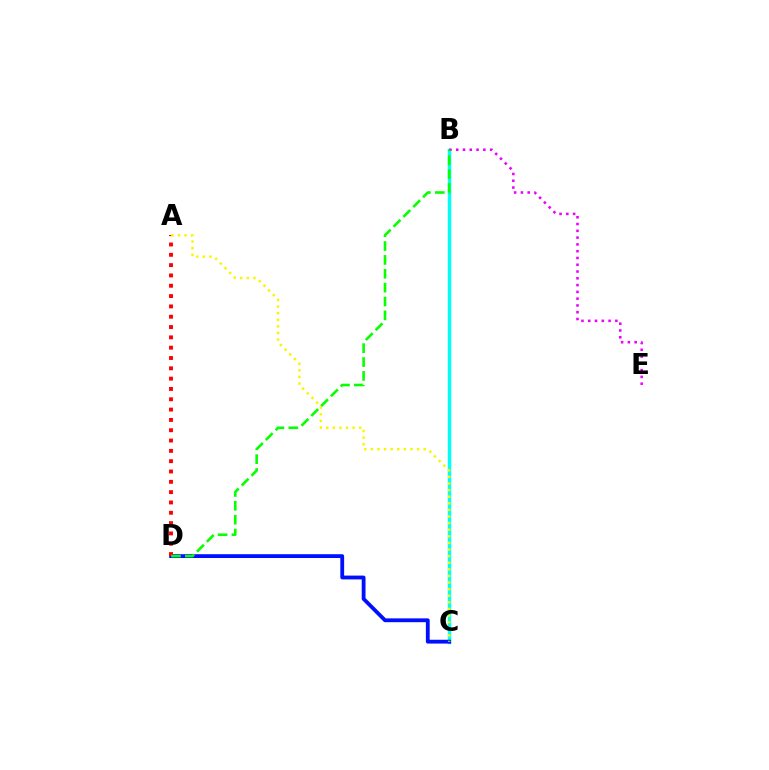{('B', 'C'): [{'color': '#00fff6', 'line_style': 'solid', 'thickness': 2.5}], ('C', 'D'): [{'color': '#0010ff', 'line_style': 'solid', 'thickness': 2.75}], ('A', 'D'): [{'color': '#ff0000', 'line_style': 'dotted', 'thickness': 2.8}], ('B', 'E'): [{'color': '#ee00ff', 'line_style': 'dotted', 'thickness': 1.84}], ('A', 'C'): [{'color': '#fcf500', 'line_style': 'dotted', 'thickness': 1.79}], ('B', 'D'): [{'color': '#08ff00', 'line_style': 'dashed', 'thickness': 1.88}]}